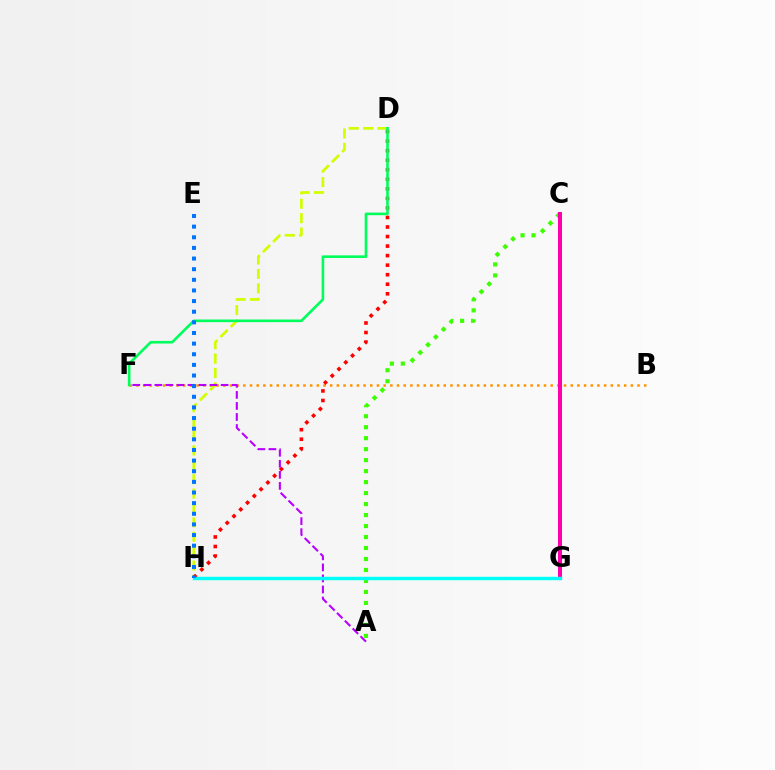{('A', 'C'): [{'color': '#3dff00', 'line_style': 'dotted', 'thickness': 2.98}], ('B', 'F'): [{'color': '#ff9400', 'line_style': 'dotted', 'thickness': 1.82}], ('C', 'G'): [{'color': '#2500ff', 'line_style': 'dashed', 'thickness': 2.67}, {'color': '#ff00ac', 'line_style': 'solid', 'thickness': 2.9}], ('D', 'H'): [{'color': '#d1ff00', 'line_style': 'dashed', 'thickness': 1.95}, {'color': '#ff0000', 'line_style': 'dotted', 'thickness': 2.59}], ('A', 'F'): [{'color': '#b900ff', 'line_style': 'dashed', 'thickness': 1.5}], ('G', 'H'): [{'color': '#00fff6', 'line_style': 'solid', 'thickness': 2.46}], ('D', 'F'): [{'color': '#00ff5c', 'line_style': 'solid', 'thickness': 1.9}], ('E', 'H'): [{'color': '#0074ff', 'line_style': 'dotted', 'thickness': 2.89}]}